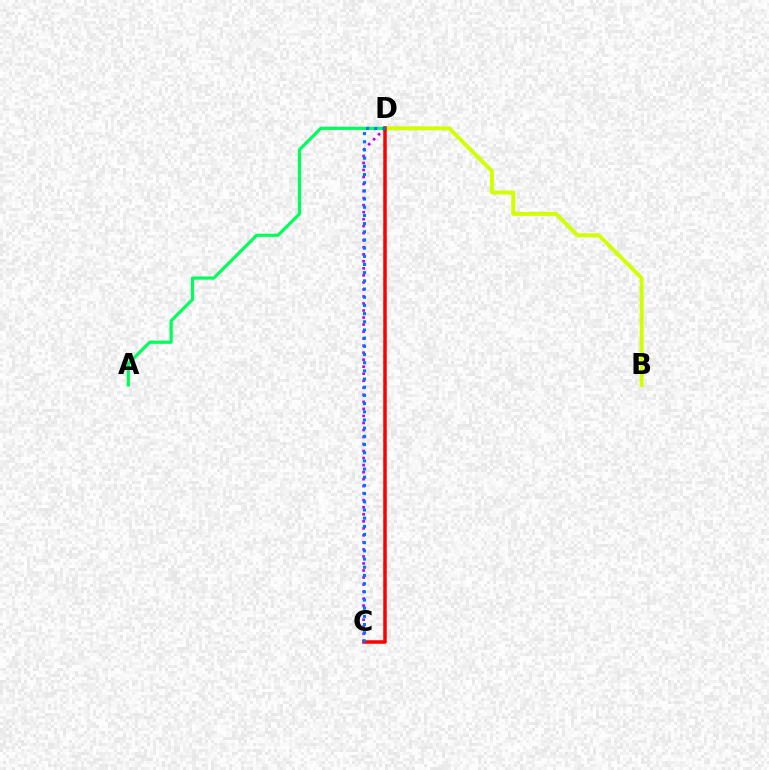{('C', 'D'): [{'color': '#b900ff', 'line_style': 'dotted', 'thickness': 1.91}, {'color': '#ff0000', 'line_style': 'solid', 'thickness': 2.53}, {'color': '#0074ff', 'line_style': 'dotted', 'thickness': 2.22}], ('A', 'D'): [{'color': '#00ff5c', 'line_style': 'solid', 'thickness': 2.3}], ('B', 'D'): [{'color': '#d1ff00', 'line_style': 'solid', 'thickness': 2.84}]}